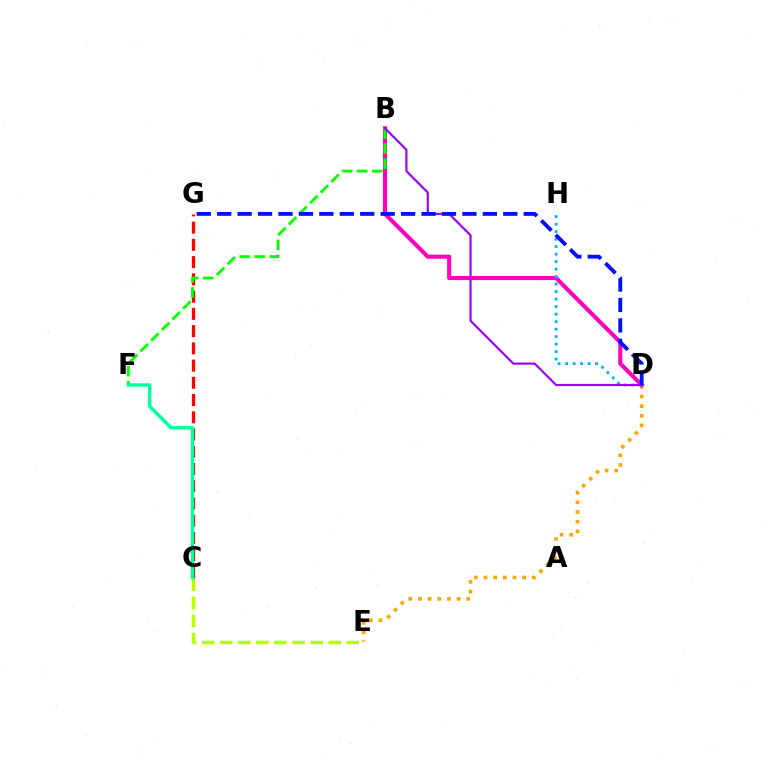{('C', 'G'): [{'color': '#ff0000', 'line_style': 'dashed', 'thickness': 2.34}], ('D', 'E'): [{'color': '#ffa500', 'line_style': 'dotted', 'thickness': 2.63}], ('C', 'E'): [{'color': '#b3ff00', 'line_style': 'dashed', 'thickness': 2.46}], ('B', 'D'): [{'color': '#ff00bd', 'line_style': 'solid', 'thickness': 2.93}, {'color': '#9b00ff', 'line_style': 'solid', 'thickness': 1.55}], ('D', 'H'): [{'color': '#00b5ff', 'line_style': 'dotted', 'thickness': 2.04}], ('B', 'F'): [{'color': '#08ff00', 'line_style': 'dashed', 'thickness': 2.05}], ('D', 'G'): [{'color': '#0010ff', 'line_style': 'dashed', 'thickness': 2.78}], ('C', 'F'): [{'color': '#00ff9d', 'line_style': 'solid', 'thickness': 2.41}]}